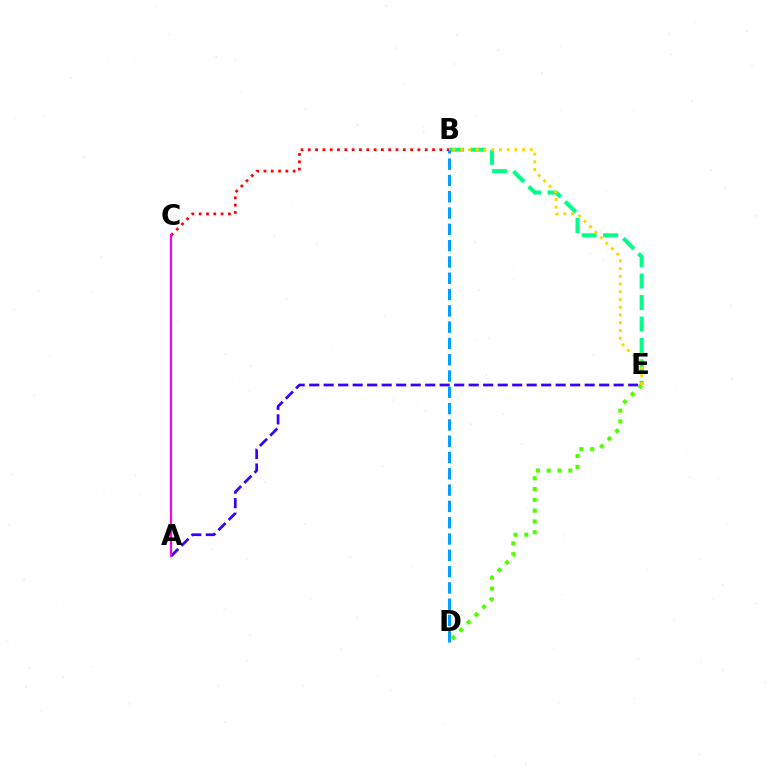{('B', 'C'): [{'color': '#ff0000', 'line_style': 'dotted', 'thickness': 1.99}], ('B', 'E'): [{'color': '#00ff86', 'line_style': 'dashed', 'thickness': 2.91}, {'color': '#ffd500', 'line_style': 'dotted', 'thickness': 2.1}], ('A', 'E'): [{'color': '#3700ff', 'line_style': 'dashed', 'thickness': 1.97}], ('B', 'D'): [{'color': '#009eff', 'line_style': 'dashed', 'thickness': 2.21}], ('D', 'E'): [{'color': '#4fff00', 'line_style': 'dotted', 'thickness': 2.94}], ('A', 'C'): [{'color': '#ff00ed', 'line_style': 'solid', 'thickness': 1.59}]}